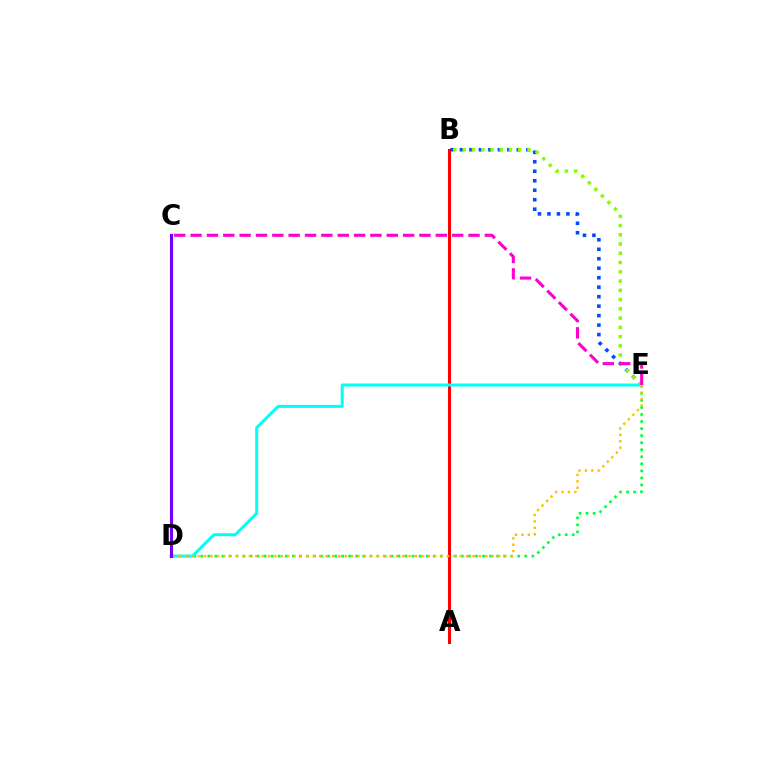{('D', 'E'): [{'color': '#00ff39', 'line_style': 'dotted', 'thickness': 1.91}, {'color': '#00fff6', 'line_style': 'solid', 'thickness': 2.17}, {'color': '#ffbd00', 'line_style': 'dotted', 'thickness': 1.74}], ('B', 'E'): [{'color': '#004bff', 'line_style': 'dotted', 'thickness': 2.58}, {'color': '#84ff00', 'line_style': 'dotted', 'thickness': 2.51}], ('A', 'B'): [{'color': '#ff0000', 'line_style': 'solid', 'thickness': 2.2}], ('C', 'E'): [{'color': '#ff00cf', 'line_style': 'dashed', 'thickness': 2.22}], ('C', 'D'): [{'color': '#7200ff', 'line_style': 'solid', 'thickness': 2.21}]}